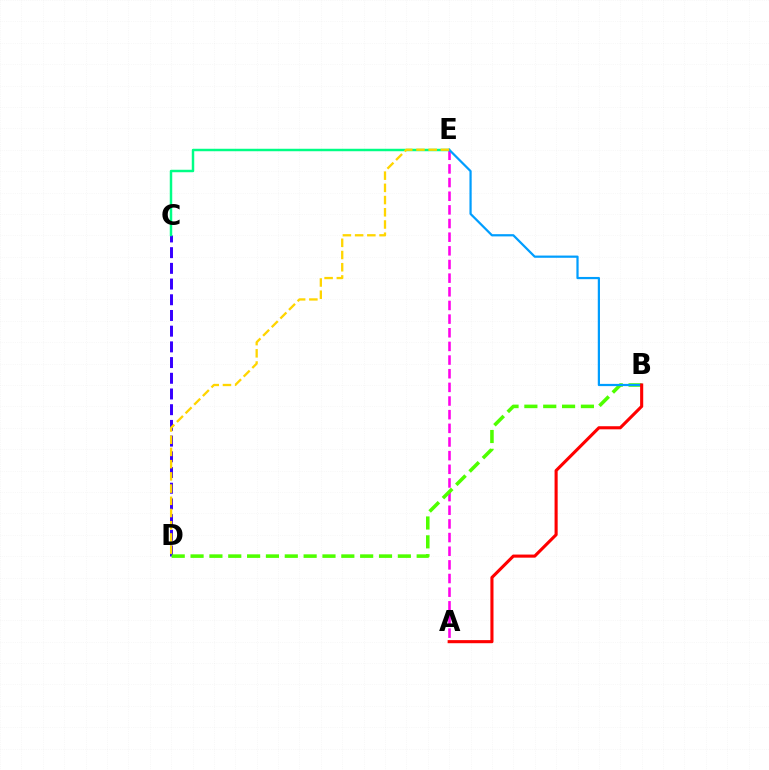{('C', 'D'): [{'color': '#3700ff', 'line_style': 'dashed', 'thickness': 2.13}], ('A', 'E'): [{'color': '#ff00ed', 'line_style': 'dashed', 'thickness': 1.85}], ('B', 'D'): [{'color': '#4fff00', 'line_style': 'dashed', 'thickness': 2.56}], ('C', 'E'): [{'color': '#00ff86', 'line_style': 'solid', 'thickness': 1.78}], ('B', 'E'): [{'color': '#009eff', 'line_style': 'solid', 'thickness': 1.6}], ('A', 'B'): [{'color': '#ff0000', 'line_style': 'solid', 'thickness': 2.23}], ('D', 'E'): [{'color': '#ffd500', 'line_style': 'dashed', 'thickness': 1.66}]}